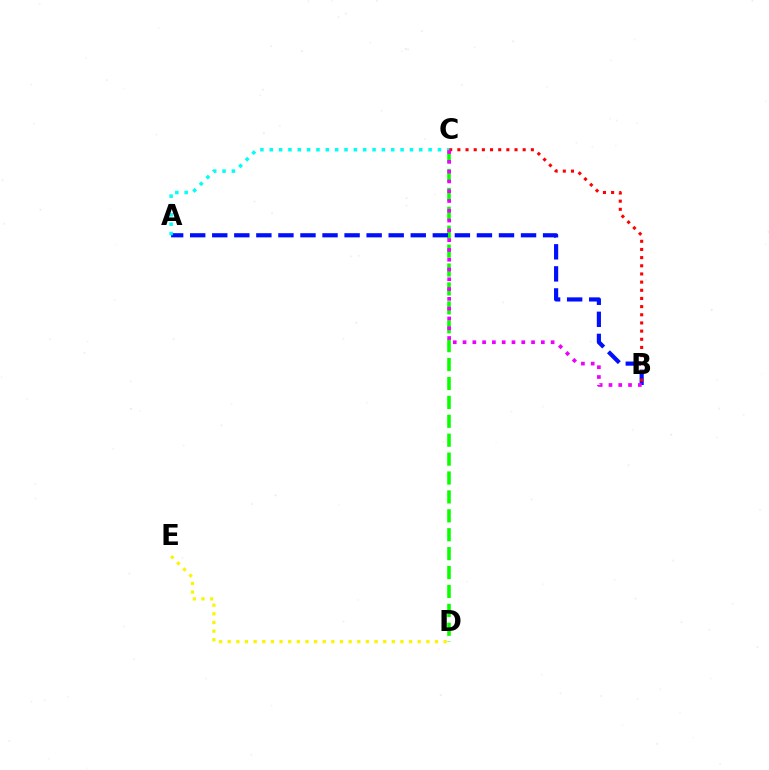{('C', 'D'): [{'color': '#08ff00', 'line_style': 'dashed', 'thickness': 2.57}], ('A', 'B'): [{'color': '#0010ff', 'line_style': 'dashed', 'thickness': 3.0}], ('D', 'E'): [{'color': '#fcf500', 'line_style': 'dotted', 'thickness': 2.35}], ('A', 'C'): [{'color': '#00fff6', 'line_style': 'dotted', 'thickness': 2.54}], ('B', 'C'): [{'color': '#ff0000', 'line_style': 'dotted', 'thickness': 2.22}, {'color': '#ee00ff', 'line_style': 'dotted', 'thickness': 2.66}]}